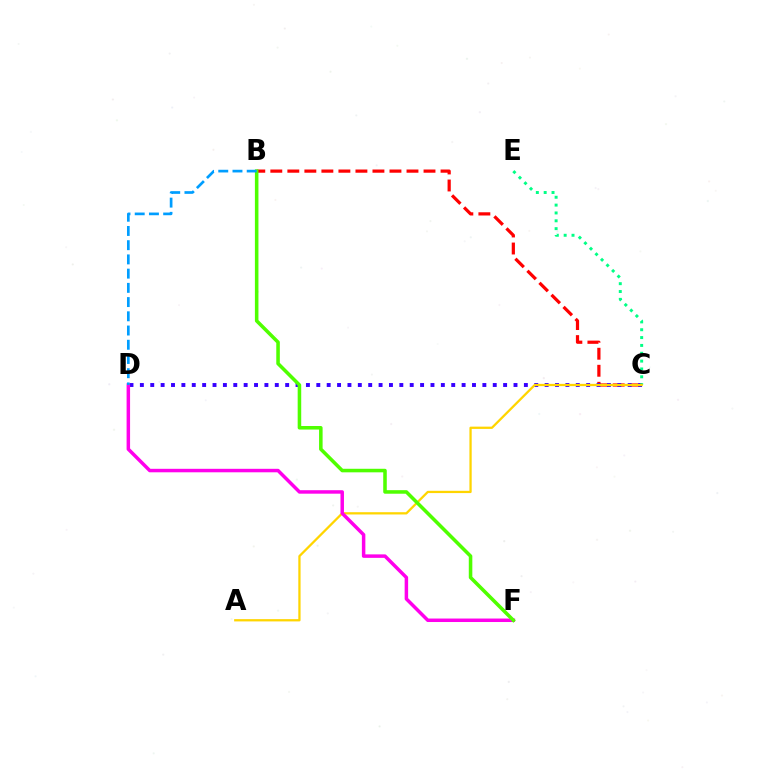{('B', 'C'): [{'color': '#ff0000', 'line_style': 'dashed', 'thickness': 2.31}], ('C', 'D'): [{'color': '#3700ff', 'line_style': 'dotted', 'thickness': 2.82}], ('C', 'E'): [{'color': '#00ff86', 'line_style': 'dotted', 'thickness': 2.13}], ('A', 'C'): [{'color': '#ffd500', 'line_style': 'solid', 'thickness': 1.64}], ('D', 'F'): [{'color': '#ff00ed', 'line_style': 'solid', 'thickness': 2.51}], ('B', 'F'): [{'color': '#4fff00', 'line_style': 'solid', 'thickness': 2.55}], ('B', 'D'): [{'color': '#009eff', 'line_style': 'dashed', 'thickness': 1.93}]}